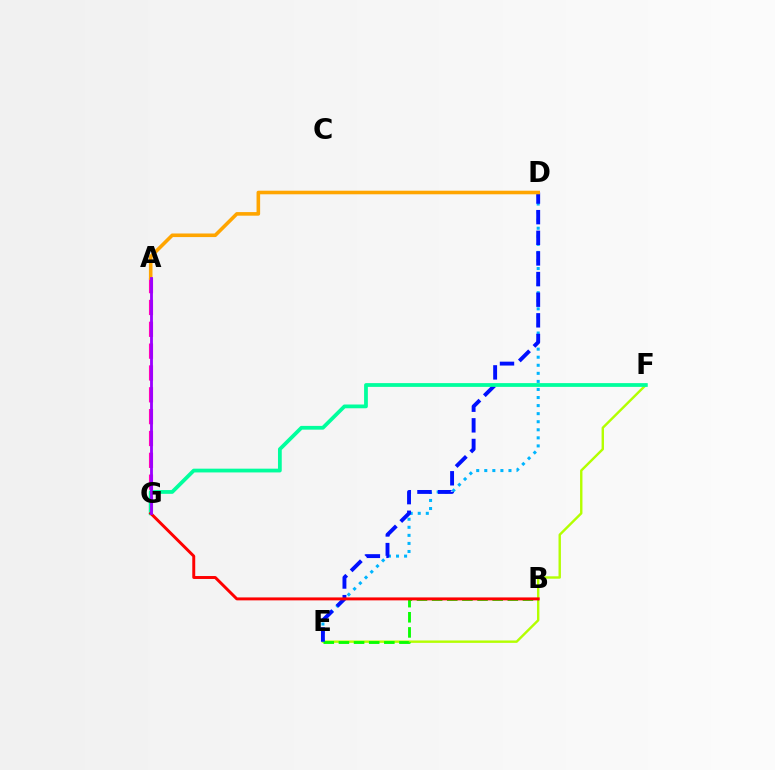{('E', 'F'): [{'color': '#b3ff00', 'line_style': 'solid', 'thickness': 1.73}], ('A', 'G'): [{'color': '#ff00bd', 'line_style': 'dashed', 'thickness': 2.97}, {'color': '#9b00ff', 'line_style': 'solid', 'thickness': 2.04}], ('B', 'E'): [{'color': '#08ff00', 'line_style': 'dashed', 'thickness': 2.06}], ('D', 'E'): [{'color': '#00b5ff', 'line_style': 'dotted', 'thickness': 2.19}, {'color': '#0010ff', 'line_style': 'dashed', 'thickness': 2.8}], ('F', 'G'): [{'color': '#00ff9d', 'line_style': 'solid', 'thickness': 2.71}], ('B', 'G'): [{'color': '#ff0000', 'line_style': 'solid', 'thickness': 2.12}], ('A', 'D'): [{'color': '#ffa500', 'line_style': 'solid', 'thickness': 2.58}]}